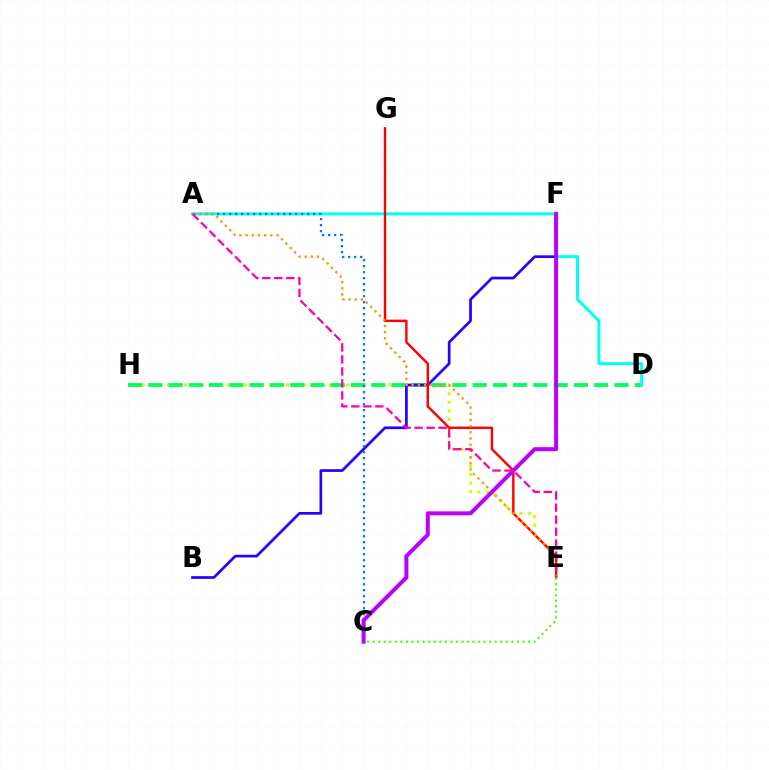{('E', 'H'): [{'color': '#d1ff00', 'line_style': 'dotted', 'thickness': 2.31}], ('D', 'H'): [{'color': '#00ff5c', 'line_style': 'dashed', 'thickness': 2.75}], ('A', 'D'): [{'color': '#00fff6', 'line_style': 'solid', 'thickness': 2.15}], ('B', 'F'): [{'color': '#2500ff', 'line_style': 'solid', 'thickness': 1.94}], ('E', 'G'): [{'color': '#ff0000', 'line_style': 'solid', 'thickness': 1.74}], ('A', 'C'): [{'color': '#0074ff', 'line_style': 'dotted', 'thickness': 1.63}], ('A', 'E'): [{'color': '#ff9400', 'line_style': 'dotted', 'thickness': 1.68}, {'color': '#ff00ac', 'line_style': 'dashed', 'thickness': 1.63}], ('C', 'F'): [{'color': '#b900ff', 'line_style': 'solid', 'thickness': 2.88}], ('C', 'E'): [{'color': '#3dff00', 'line_style': 'dotted', 'thickness': 1.51}]}